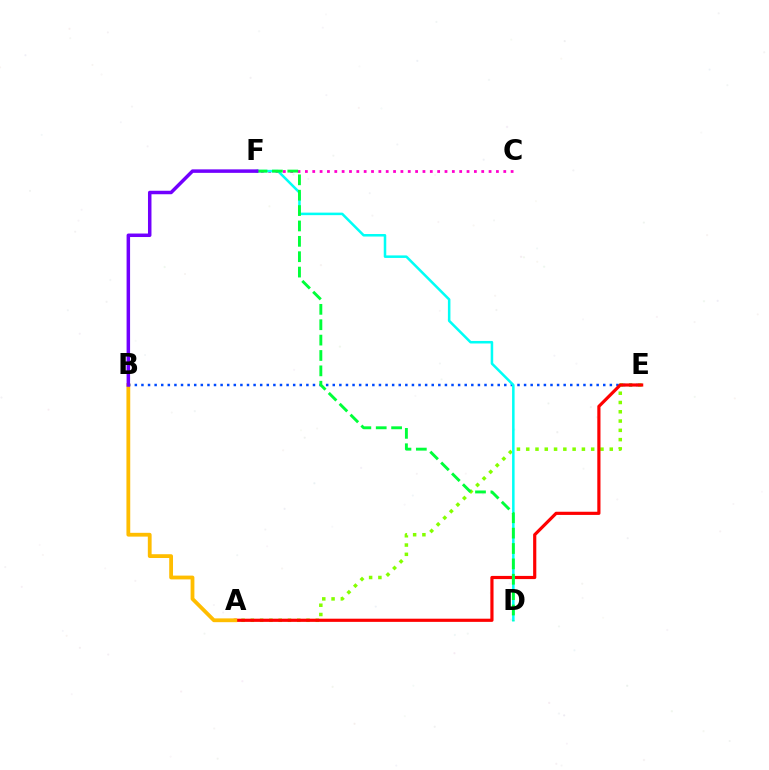{('A', 'E'): [{'color': '#84ff00', 'line_style': 'dotted', 'thickness': 2.52}, {'color': '#ff0000', 'line_style': 'solid', 'thickness': 2.29}], ('B', 'E'): [{'color': '#004bff', 'line_style': 'dotted', 'thickness': 1.79}], ('C', 'F'): [{'color': '#ff00cf', 'line_style': 'dotted', 'thickness': 2.0}], ('D', 'F'): [{'color': '#00fff6', 'line_style': 'solid', 'thickness': 1.82}, {'color': '#00ff39', 'line_style': 'dashed', 'thickness': 2.09}], ('A', 'B'): [{'color': '#ffbd00', 'line_style': 'solid', 'thickness': 2.73}], ('B', 'F'): [{'color': '#7200ff', 'line_style': 'solid', 'thickness': 2.51}]}